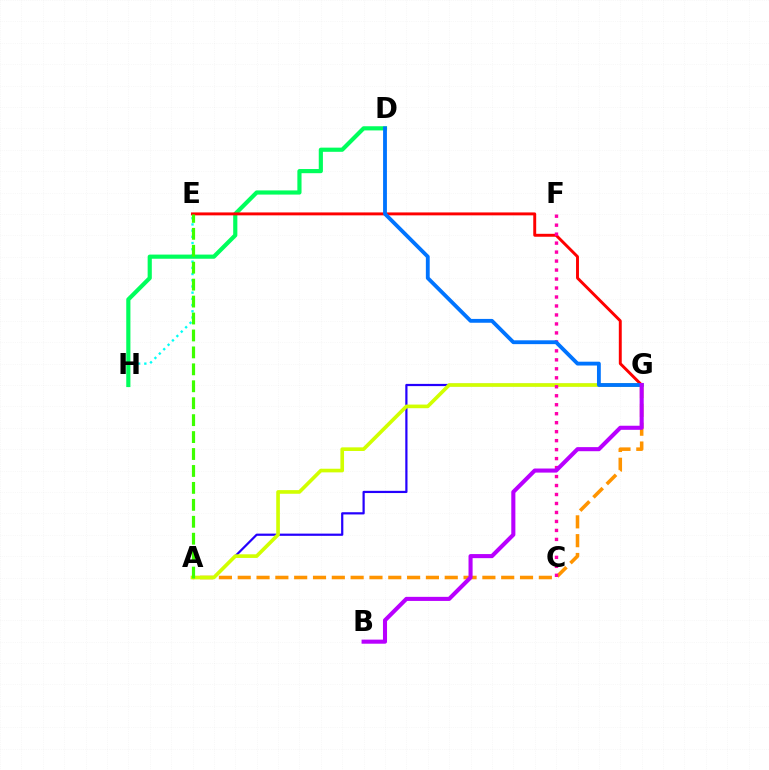{('E', 'H'): [{'color': '#00fff6', 'line_style': 'dotted', 'thickness': 1.69}], ('A', 'G'): [{'color': '#ff9400', 'line_style': 'dashed', 'thickness': 2.56}, {'color': '#2500ff', 'line_style': 'solid', 'thickness': 1.6}, {'color': '#d1ff00', 'line_style': 'solid', 'thickness': 2.62}], ('D', 'H'): [{'color': '#00ff5c', 'line_style': 'solid', 'thickness': 3.0}], ('E', 'G'): [{'color': '#ff0000', 'line_style': 'solid', 'thickness': 2.11}], ('C', 'F'): [{'color': '#ff00ac', 'line_style': 'dotted', 'thickness': 2.44}], ('A', 'E'): [{'color': '#3dff00', 'line_style': 'dashed', 'thickness': 2.3}], ('D', 'G'): [{'color': '#0074ff', 'line_style': 'solid', 'thickness': 2.76}], ('B', 'G'): [{'color': '#b900ff', 'line_style': 'solid', 'thickness': 2.94}]}